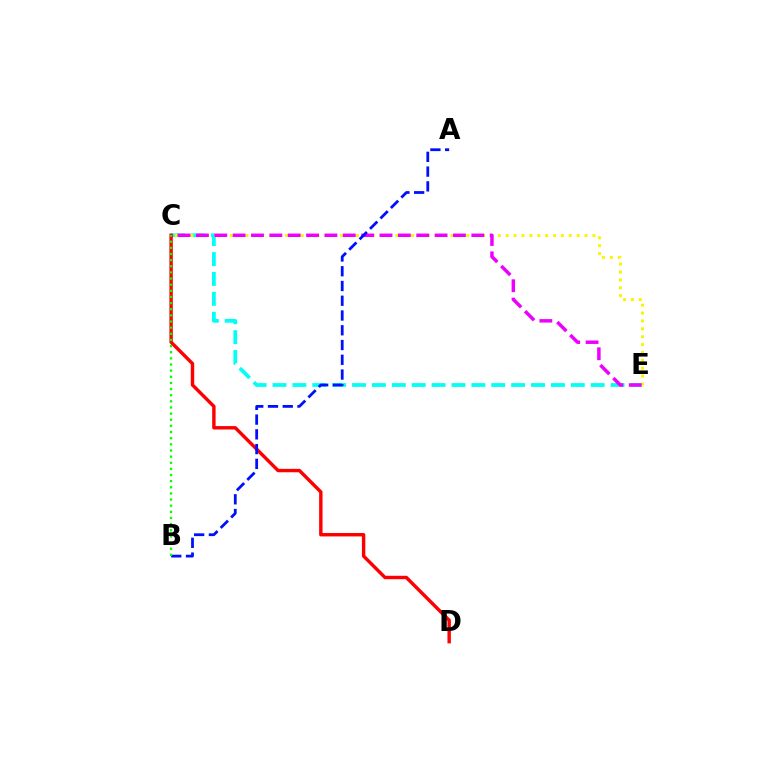{('C', 'E'): [{'color': '#00fff6', 'line_style': 'dashed', 'thickness': 2.7}, {'color': '#fcf500', 'line_style': 'dotted', 'thickness': 2.14}, {'color': '#ee00ff', 'line_style': 'dashed', 'thickness': 2.49}], ('C', 'D'): [{'color': '#ff0000', 'line_style': 'solid', 'thickness': 2.46}], ('A', 'B'): [{'color': '#0010ff', 'line_style': 'dashed', 'thickness': 2.0}], ('B', 'C'): [{'color': '#08ff00', 'line_style': 'dotted', 'thickness': 1.67}]}